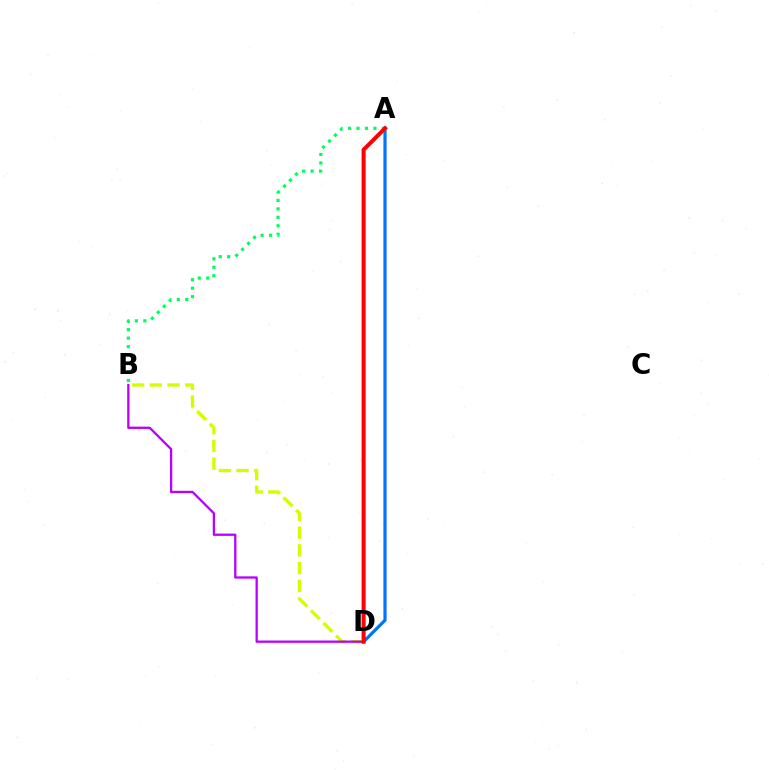{('B', 'D'): [{'color': '#d1ff00', 'line_style': 'dashed', 'thickness': 2.41}, {'color': '#b900ff', 'line_style': 'solid', 'thickness': 1.65}], ('A', 'B'): [{'color': '#00ff5c', 'line_style': 'dotted', 'thickness': 2.3}], ('A', 'D'): [{'color': '#0074ff', 'line_style': 'solid', 'thickness': 2.3}, {'color': '#ff0000', 'line_style': 'solid', 'thickness': 2.91}]}